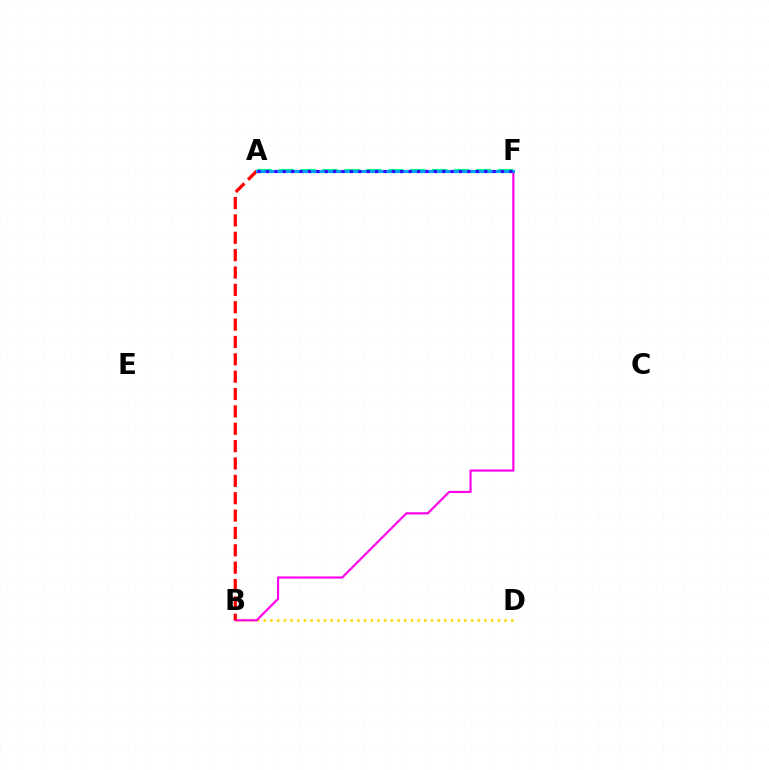{('B', 'D'): [{'color': '#ffd500', 'line_style': 'dotted', 'thickness': 1.82}], ('A', 'F'): [{'color': '#00ff86', 'line_style': 'dashed', 'thickness': 2.98}, {'color': '#4fff00', 'line_style': 'solid', 'thickness': 2.26}, {'color': '#009eff', 'line_style': 'solid', 'thickness': 2.11}, {'color': '#3700ff', 'line_style': 'dotted', 'thickness': 2.28}], ('B', 'F'): [{'color': '#ff00ed', 'line_style': 'solid', 'thickness': 1.55}], ('A', 'B'): [{'color': '#ff0000', 'line_style': 'dashed', 'thickness': 2.36}]}